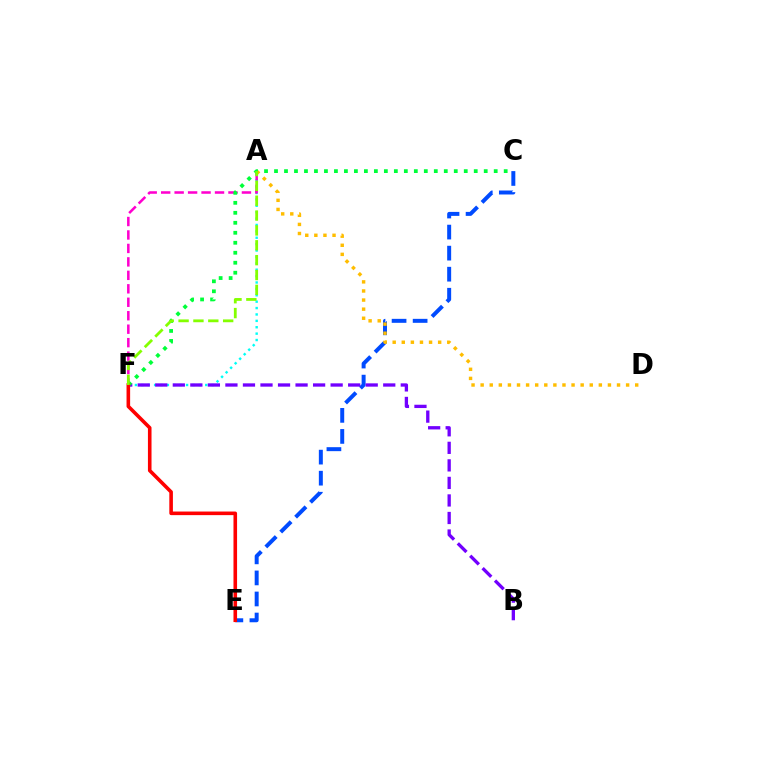{('A', 'F'): [{'color': '#00fff6', 'line_style': 'dotted', 'thickness': 1.74}, {'color': '#ff00cf', 'line_style': 'dashed', 'thickness': 1.83}, {'color': '#84ff00', 'line_style': 'dashed', 'thickness': 2.02}], ('C', 'E'): [{'color': '#004bff', 'line_style': 'dashed', 'thickness': 2.86}], ('B', 'F'): [{'color': '#7200ff', 'line_style': 'dashed', 'thickness': 2.38}], ('A', 'D'): [{'color': '#ffbd00', 'line_style': 'dotted', 'thickness': 2.47}], ('C', 'F'): [{'color': '#00ff39', 'line_style': 'dotted', 'thickness': 2.71}], ('E', 'F'): [{'color': '#ff0000', 'line_style': 'solid', 'thickness': 2.59}]}